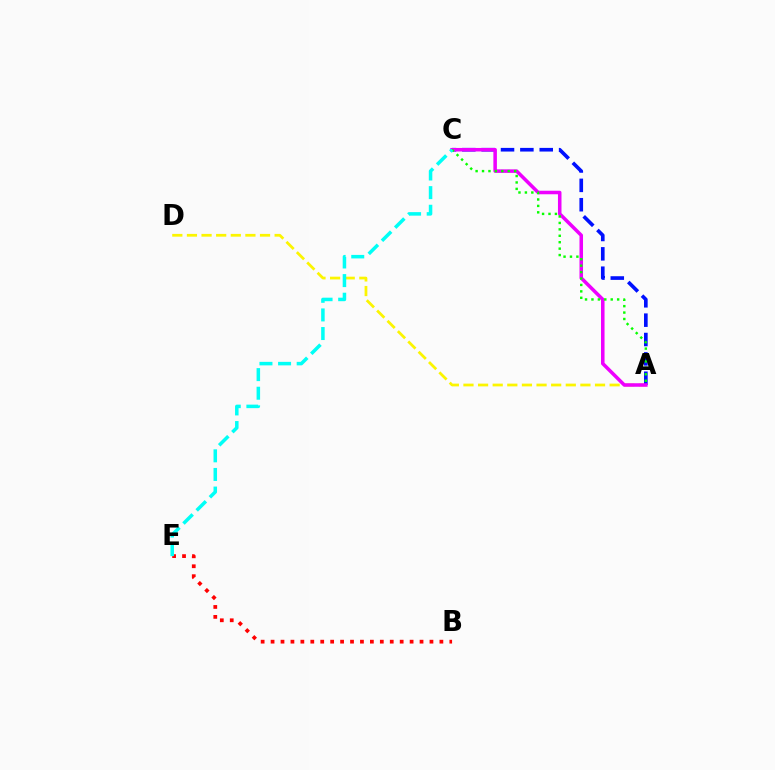{('A', 'D'): [{'color': '#fcf500', 'line_style': 'dashed', 'thickness': 1.99}], ('A', 'C'): [{'color': '#0010ff', 'line_style': 'dashed', 'thickness': 2.63}, {'color': '#ee00ff', 'line_style': 'solid', 'thickness': 2.54}, {'color': '#08ff00', 'line_style': 'dotted', 'thickness': 1.75}], ('B', 'E'): [{'color': '#ff0000', 'line_style': 'dotted', 'thickness': 2.7}], ('C', 'E'): [{'color': '#00fff6', 'line_style': 'dashed', 'thickness': 2.53}]}